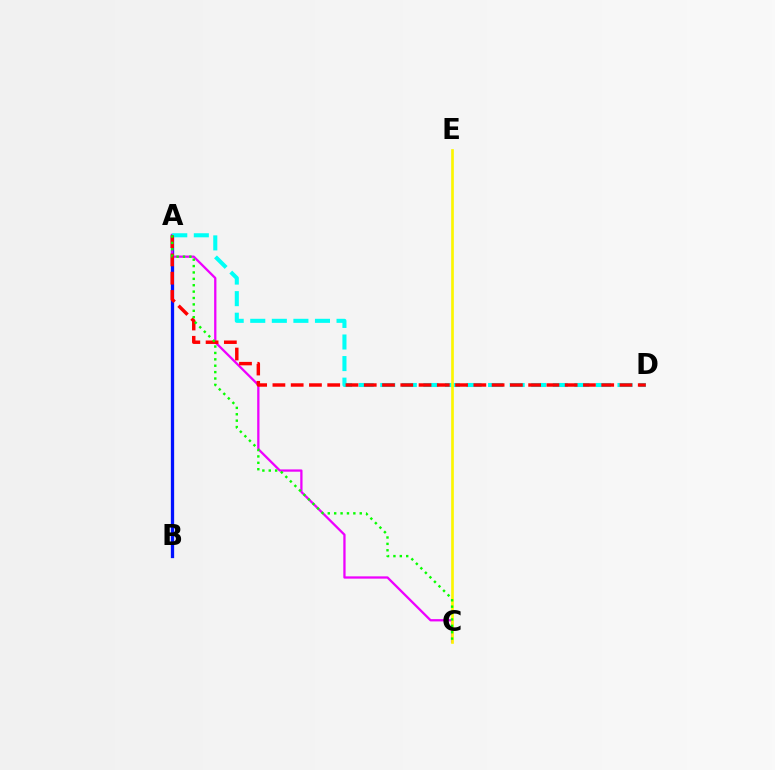{('A', 'B'): [{'color': '#0010ff', 'line_style': 'solid', 'thickness': 2.37}], ('A', 'C'): [{'color': '#ee00ff', 'line_style': 'solid', 'thickness': 1.65}, {'color': '#08ff00', 'line_style': 'dotted', 'thickness': 1.74}], ('A', 'D'): [{'color': '#00fff6', 'line_style': 'dashed', 'thickness': 2.93}, {'color': '#ff0000', 'line_style': 'dashed', 'thickness': 2.48}], ('C', 'E'): [{'color': '#fcf500', 'line_style': 'solid', 'thickness': 1.93}]}